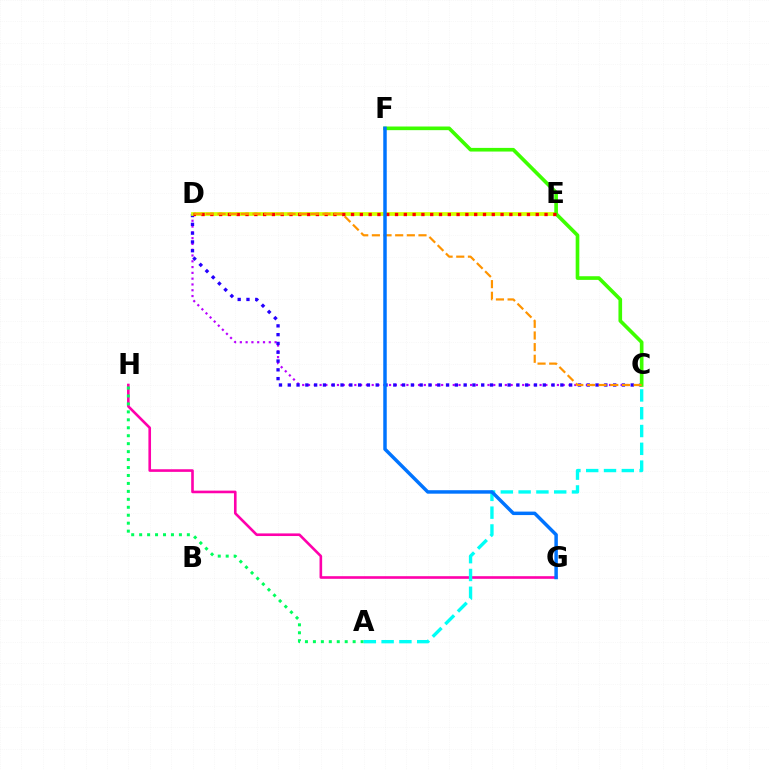{('C', 'D'): [{'color': '#b900ff', 'line_style': 'dotted', 'thickness': 1.57}, {'color': '#2500ff', 'line_style': 'dotted', 'thickness': 2.39}, {'color': '#ff9400', 'line_style': 'dashed', 'thickness': 1.58}], ('G', 'H'): [{'color': '#ff00ac', 'line_style': 'solid', 'thickness': 1.89}], ('D', 'E'): [{'color': '#d1ff00', 'line_style': 'solid', 'thickness': 2.7}, {'color': '#ff0000', 'line_style': 'dotted', 'thickness': 2.39}], ('A', 'H'): [{'color': '#00ff5c', 'line_style': 'dotted', 'thickness': 2.16}], ('A', 'C'): [{'color': '#00fff6', 'line_style': 'dashed', 'thickness': 2.42}], ('C', 'F'): [{'color': '#3dff00', 'line_style': 'solid', 'thickness': 2.63}], ('F', 'G'): [{'color': '#0074ff', 'line_style': 'solid', 'thickness': 2.5}]}